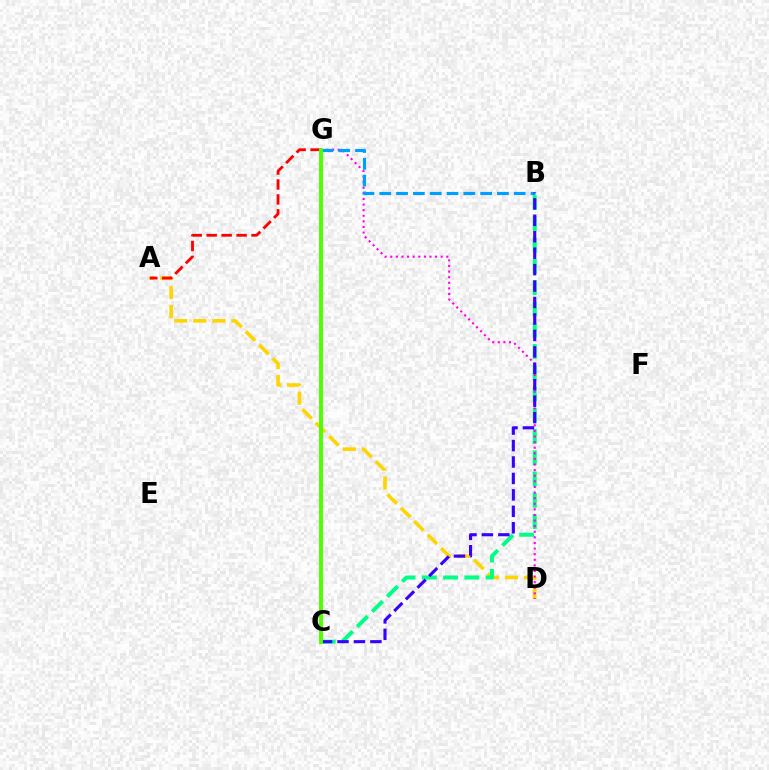{('A', 'D'): [{'color': '#ffd500', 'line_style': 'dashed', 'thickness': 2.58}], ('A', 'G'): [{'color': '#ff0000', 'line_style': 'dashed', 'thickness': 2.03}], ('B', 'C'): [{'color': '#00ff86', 'line_style': 'dashed', 'thickness': 2.89}, {'color': '#3700ff', 'line_style': 'dashed', 'thickness': 2.23}], ('D', 'G'): [{'color': '#ff00ed', 'line_style': 'dotted', 'thickness': 1.52}], ('B', 'G'): [{'color': '#009eff', 'line_style': 'dashed', 'thickness': 2.28}], ('C', 'G'): [{'color': '#4fff00', 'line_style': 'solid', 'thickness': 2.82}]}